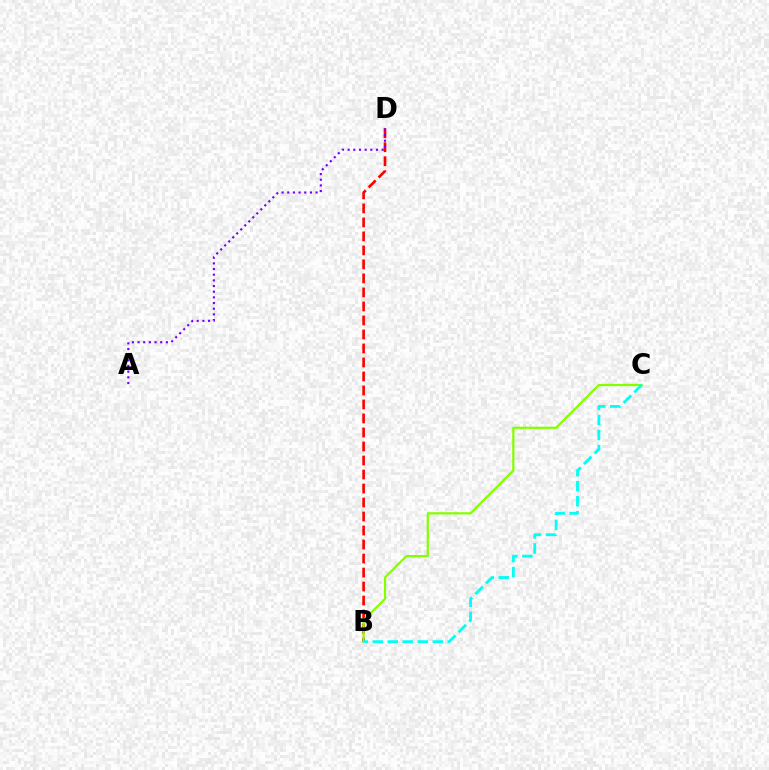{('B', 'D'): [{'color': '#ff0000', 'line_style': 'dashed', 'thickness': 1.9}], ('B', 'C'): [{'color': '#84ff00', 'line_style': 'solid', 'thickness': 1.61}, {'color': '#00fff6', 'line_style': 'dashed', 'thickness': 2.04}], ('A', 'D'): [{'color': '#7200ff', 'line_style': 'dotted', 'thickness': 1.54}]}